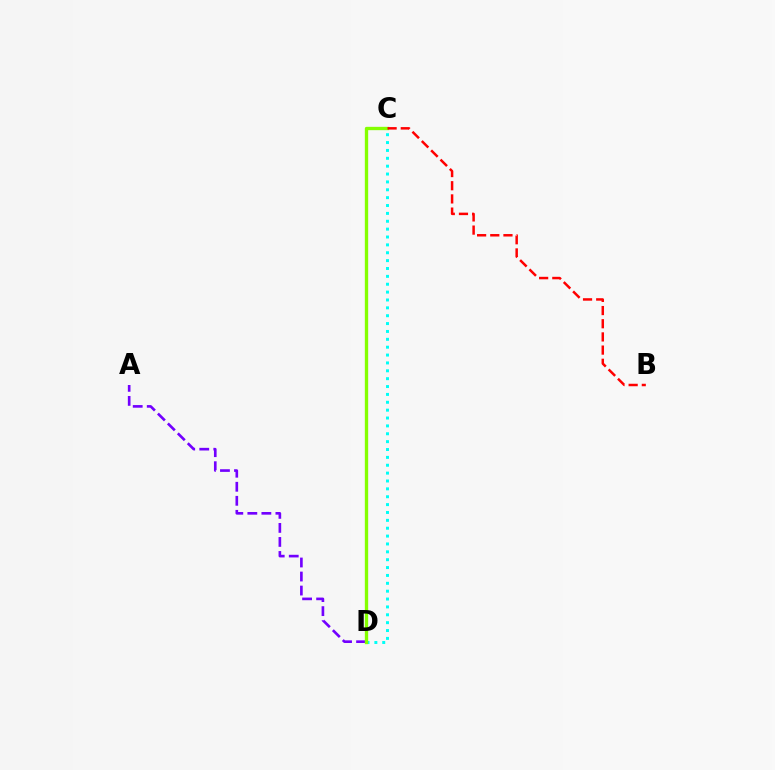{('A', 'D'): [{'color': '#7200ff', 'line_style': 'dashed', 'thickness': 1.91}], ('C', 'D'): [{'color': '#00fff6', 'line_style': 'dotted', 'thickness': 2.14}, {'color': '#84ff00', 'line_style': 'solid', 'thickness': 2.4}], ('B', 'C'): [{'color': '#ff0000', 'line_style': 'dashed', 'thickness': 1.79}]}